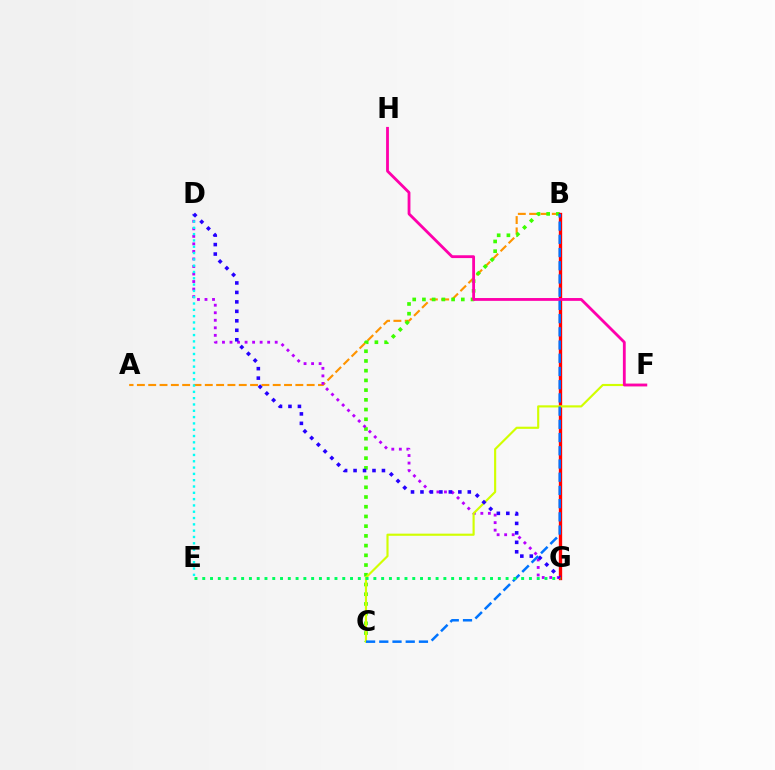{('A', 'B'): [{'color': '#ff9400', 'line_style': 'dashed', 'thickness': 1.54}], ('B', 'C'): [{'color': '#3dff00', 'line_style': 'dotted', 'thickness': 2.64}, {'color': '#0074ff', 'line_style': 'dashed', 'thickness': 1.8}], ('B', 'G'): [{'color': '#ff0000', 'line_style': 'solid', 'thickness': 2.4}], ('D', 'G'): [{'color': '#b900ff', 'line_style': 'dotted', 'thickness': 2.05}, {'color': '#2500ff', 'line_style': 'dotted', 'thickness': 2.57}], ('D', 'E'): [{'color': '#00fff6', 'line_style': 'dotted', 'thickness': 1.71}], ('C', 'F'): [{'color': '#d1ff00', 'line_style': 'solid', 'thickness': 1.55}], ('F', 'H'): [{'color': '#ff00ac', 'line_style': 'solid', 'thickness': 2.03}], ('E', 'G'): [{'color': '#00ff5c', 'line_style': 'dotted', 'thickness': 2.11}]}